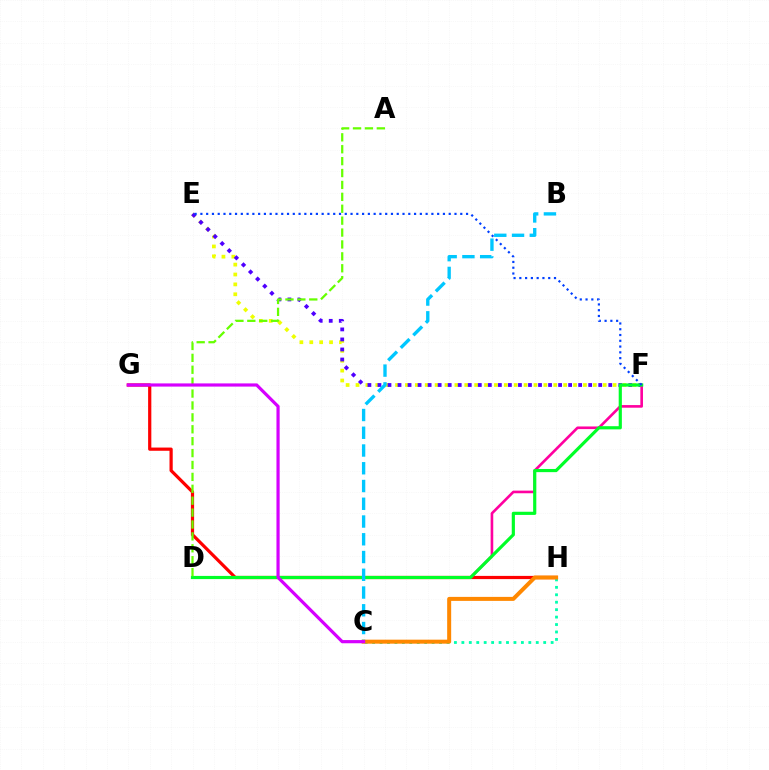{('E', 'F'): [{'color': '#eeff00', 'line_style': 'dotted', 'thickness': 2.69}, {'color': '#4f00ff', 'line_style': 'dotted', 'thickness': 2.73}, {'color': '#003fff', 'line_style': 'dotted', 'thickness': 1.57}], ('G', 'H'): [{'color': '#ff0000', 'line_style': 'solid', 'thickness': 2.31}], ('D', 'F'): [{'color': '#ff00a0', 'line_style': 'solid', 'thickness': 1.89}, {'color': '#00ff27', 'line_style': 'solid', 'thickness': 2.28}], ('C', 'H'): [{'color': '#00ffaf', 'line_style': 'dotted', 'thickness': 2.02}, {'color': '#ff8800', 'line_style': 'solid', 'thickness': 2.88}], ('A', 'D'): [{'color': '#66ff00', 'line_style': 'dashed', 'thickness': 1.62}], ('B', 'C'): [{'color': '#00c7ff', 'line_style': 'dashed', 'thickness': 2.41}], ('C', 'G'): [{'color': '#d600ff', 'line_style': 'solid', 'thickness': 2.3}]}